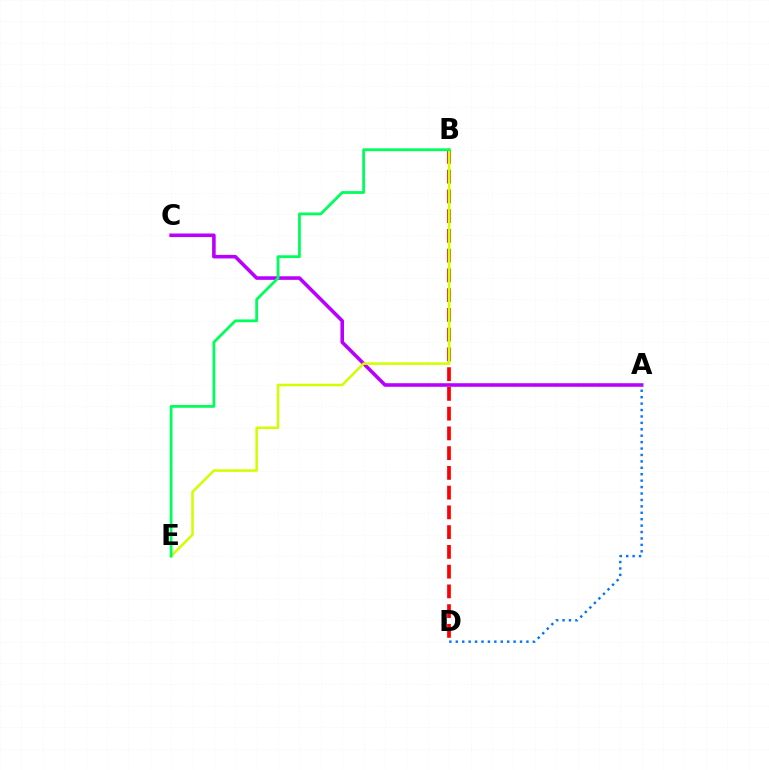{('B', 'D'): [{'color': '#ff0000', 'line_style': 'dashed', 'thickness': 2.68}], ('A', 'C'): [{'color': '#b900ff', 'line_style': 'solid', 'thickness': 2.57}], ('B', 'E'): [{'color': '#d1ff00', 'line_style': 'solid', 'thickness': 1.82}, {'color': '#00ff5c', 'line_style': 'solid', 'thickness': 2.01}], ('A', 'D'): [{'color': '#0074ff', 'line_style': 'dotted', 'thickness': 1.74}]}